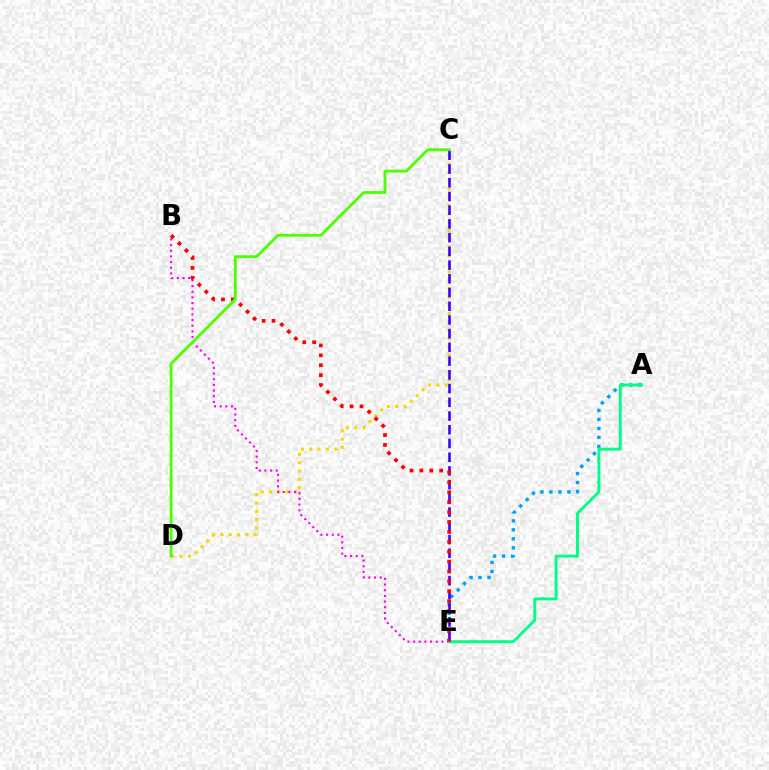{('A', 'E'): [{'color': '#009eff', 'line_style': 'dotted', 'thickness': 2.44}, {'color': '#00ff86', 'line_style': 'solid', 'thickness': 2.11}], ('C', 'D'): [{'color': '#ffd500', 'line_style': 'dotted', 'thickness': 2.26}, {'color': '#4fff00', 'line_style': 'solid', 'thickness': 2.04}], ('C', 'E'): [{'color': '#3700ff', 'line_style': 'dashed', 'thickness': 1.86}], ('B', 'E'): [{'color': '#ff00ed', 'line_style': 'dotted', 'thickness': 1.54}, {'color': '#ff0000', 'line_style': 'dotted', 'thickness': 2.69}]}